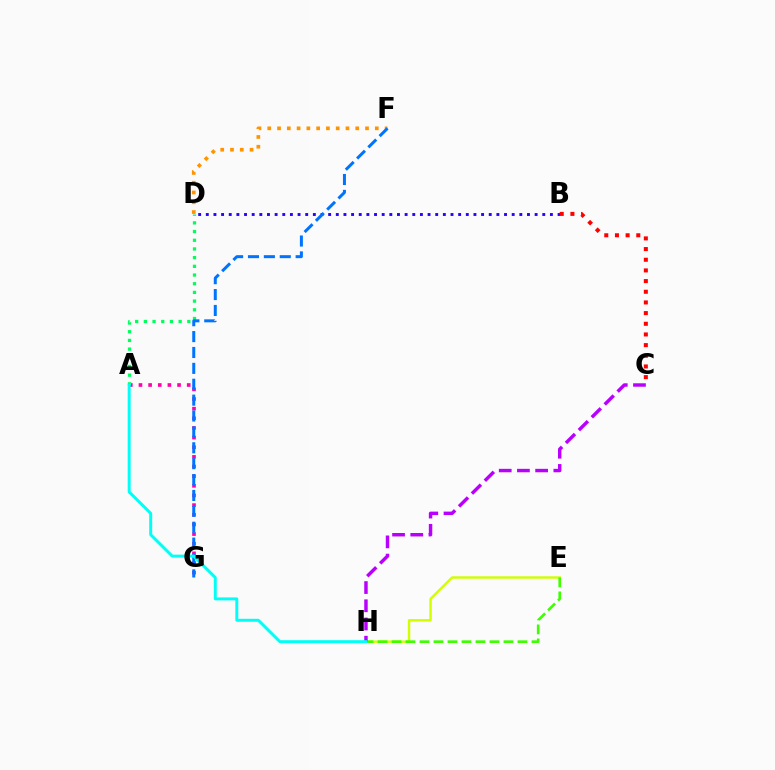{('A', 'G'): [{'color': '#ff00ac', 'line_style': 'dotted', 'thickness': 2.62}], ('E', 'H'): [{'color': '#d1ff00', 'line_style': 'solid', 'thickness': 1.75}, {'color': '#3dff00', 'line_style': 'dashed', 'thickness': 1.9}], ('A', 'D'): [{'color': '#00ff5c', 'line_style': 'dotted', 'thickness': 2.36}], ('B', 'D'): [{'color': '#2500ff', 'line_style': 'dotted', 'thickness': 2.08}], ('D', 'F'): [{'color': '#ff9400', 'line_style': 'dotted', 'thickness': 2.66}], ('C', 'H'): [{'color': '#b900ff', 'line_style': 'dashed', 'thickness': 2.47}], ('B', 'C'): [{'color': '#ff0000', 'line_style': 'dotted', 'thickness': 2.9}], ('F', 'G'): [{'color': '#0074ff', 'line_style': 'dashed', 'thickness': 2.16}], ('A', 'H'): [{'color': '#00fff6', 'line_style': 'solid', 'thickness': 2.13}]}